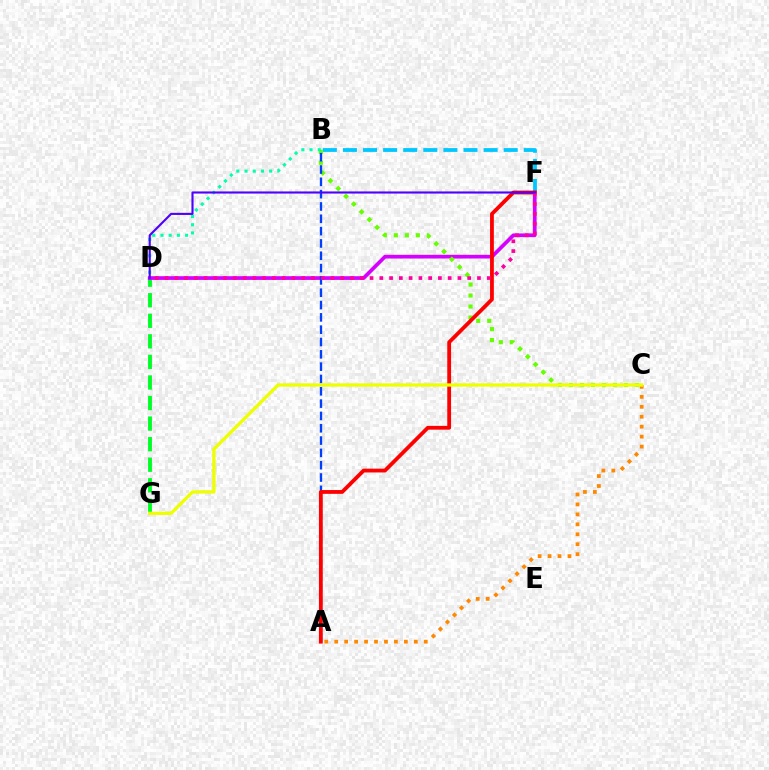{('D', 'G'): [{'color': '#00ff27', 'line_style': 'dashed', 'thickness': 2.79}], ('B', 'F'): [{'color': '#00c7ff', 'line_style': 'dashed', 'thickness': 2.73}], ('D', 'F'): [{'color': '#d600ff', 'line_style': 'solid', 'thickness': 2.67}, {'color': '#ff00a0', 'line_style': 'dotted', 'thickness': 2.65}, {'color': '#4f00ff', 'line_style': 'solid', 'thickness': 1.52}], ('B', 'C'): [{'color': '#66ff00', 'line_style': 'dotted', 'thickness': 2.99}], ('A', 'B'): [{'color': '#003fff', 'line_style': 'dashed', 'thickness': 1.67}], ('A', 'F'): [{'color': '#ff0000', 'line_style': 'solid', 'thickness': 2.74}], ('A', 'C'): [{'color': '#ff8800', 'line_style': 'dotted', 'thickness': 2.7}], ('C', 'G'): [{'color': '#eeff00', 'line_style': 'solid', 'thickness': 2.36}], ('B', 'D'): [{'color': '#00ffaf', 'line_style': 'dotted', 'thickness': 2.23}]}